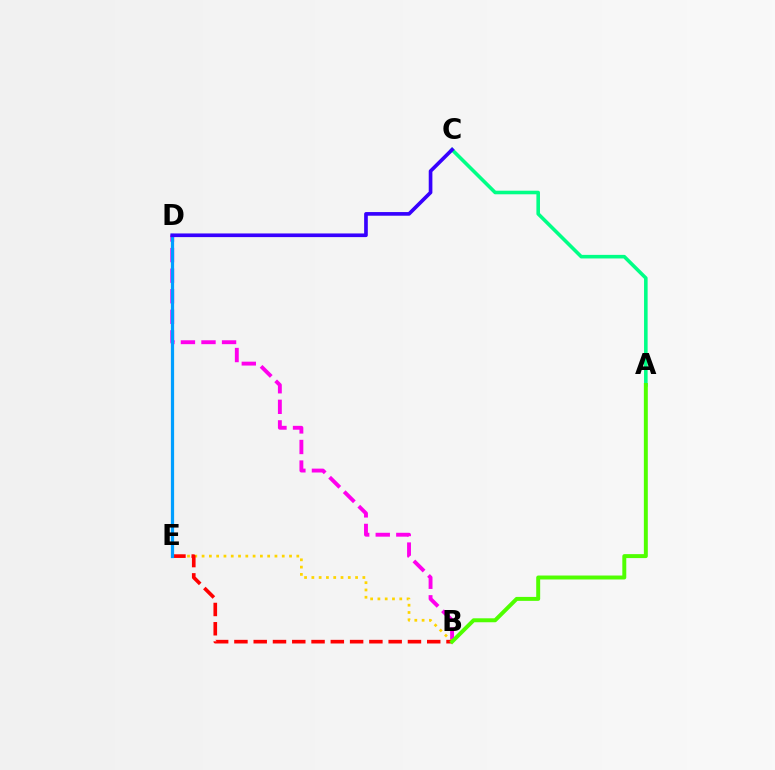{('B', 'D'): [{'color': '#ff00ed', 'line_style': 'dashed', 'thickness': 2.79}], ('A', 'C'): [{'color': '#00ff86', 'line_style': 'solid', 'thickness': 2.58}], ('B', 'E'): [{'color': '#ffd500', 'line_style': 'dotted', 'thickness': 1.98}, {'color': '#ff0000', 'line_style': 'dashed', 'thickness': 2.62}], ('D', 'E'): [{'color': '#009eff', 'line_style': 'solid', 'thickness': 2.32}], ('C', 'D'): [{'color': '#3700ff', 'line_style': 'solid', 'thickness': 2.63}], ('A', 'B'): [{'color': '#4fff00', 'line_style': 'solid', 'thickness': 2.84}]}